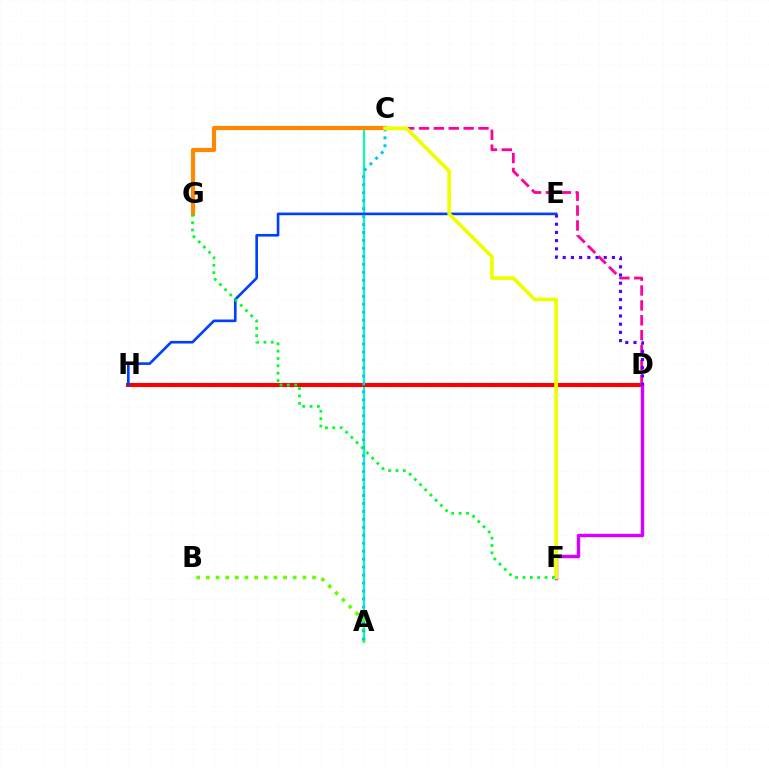{('A', 'C'): [{'color': '#00ffaf', 'line_style': 'solid', 'thickness': 1.52}, {'color': '#00c7ff', 'line_style': 'dotted', 'thickness': 2.16}], ('D', 'H'): [{'color': '#ff0000', 'line_style': 'solid', 'thickness': 2.95}], ('E', 'H'): [{'color': '#003fff', 'line_style': 'solid', 'thickness': 1.9}], ('C', 'D'): [{'color': '#ff00a0', 'line_style': 'dashed', 'thickness': 2.02}], ('A', 'B'): [{'color': '#66ff00', 'line_style': 'dotted', 'thickness': 2.62}], ('D', 'F'): [{'color': '#d600ff', 'line_style': 'solid', 'thickness': 2.46}], ('C', 'G'): [{'color': '#ff8800', 'line_style': 'solid', 'thickness': 3.0}], ('C', 'F'): [{'color': '#eeff00', 'line_style': 'solid', 'thickness': 2.66}], ('F', 'G'): [{'color': '#00ff27', 'line_style': 'dotted', 'thickness': 2.0}], ('D', 'E'): [{'color': '#4f00ff', 'line_style': 'dotted', 'thickness': 2.23}]}